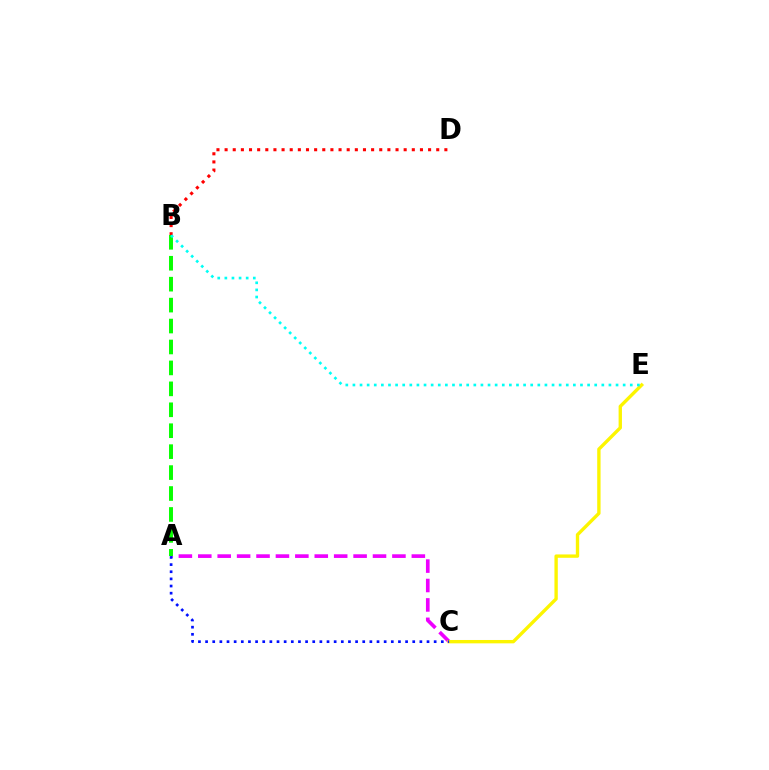{('B', 'D'): [{'color': '#ff0000', 'line_style': 'dotted', 'thickness': 2.21}], ('A', 'C'): [{'color': '#ee00ff', 'line_style': 'dashed', 'thickness': 2.64}, {'color': '#0010ff', 'line_style': 'dotted', 'thickness': 1.94}], ('A', 'B'): [{'color': '#08ff00', 'line_style': 'dashed', 'thickness': 2.84}], ('C', 'E'): [{'color': '#fcf500', 'line_style': 'solid', 'thickness': 2.42}], ('B', 'E'): [{'color': '#00fff6', 'line_style': 'dotted', 'thickness': 1.93}]}